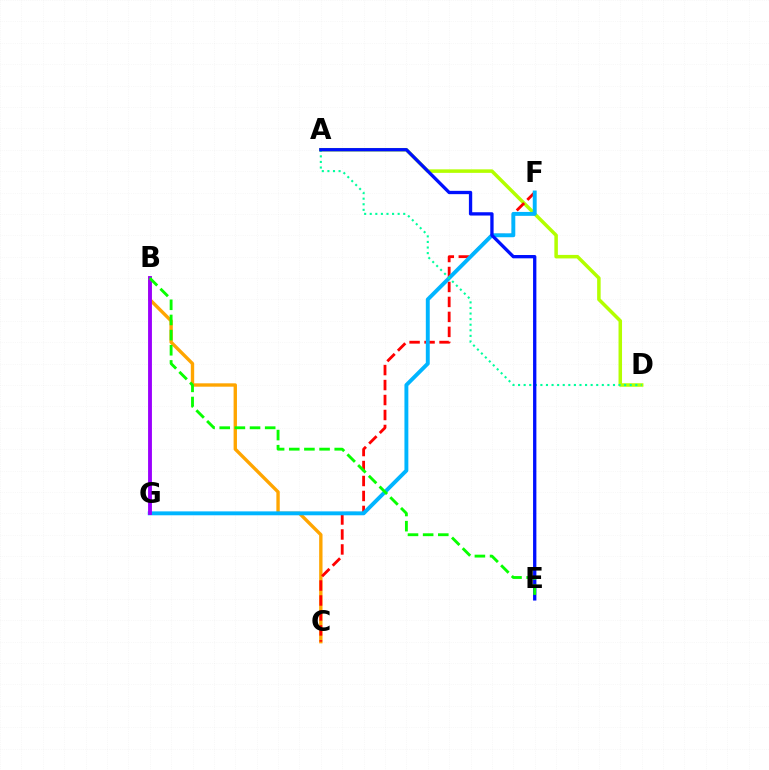{('B', 'C'): [{'color': '#ffa500', 'line_style': 'solid', 'thickness': 2.43}], ('B', 'G'): [{'color': '#ff00bd', 'line_style': 'solid', 'thickness': 1.56}, {'color': '#9b00ff', 'line_style': 'solid', 'thickness': 2.77}], ('A', 'D'): [{'color': '#b3ff00', 'line_style': 'solid', 'thickness': 2.53}, {'color': '#00ff9d', 'line_style': 'dotted', 'thickness': 1.52}], ('C', 'F'): [{'color': '#ff0000', 'line_style': 'dashed', 'thickness': 2.03}], ('F', 'G'): [{'color': '#00b5ff', 'line_style': 'solid', 'thickness': 2.81}], ('A', 'E'): [{'color': '#0010ff', 'line_style': 'solid', 'thickness': 2.38}], ('B', 'E'): [{'color': '#08ff00', 'line_style': 'dashed', 'thickness': 2.06}]}